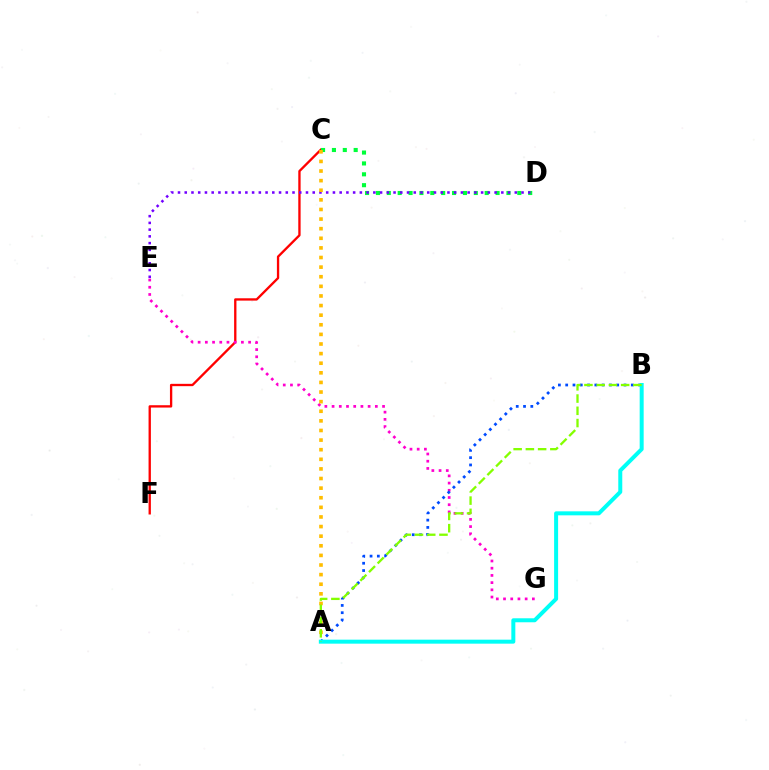{('C', 'F'): [{'color': '#ff0000', 'line_style': 'solid', 'thickness': 1.68}], ('E', 'G'): [{'color': '#ff00cf', 'line_style': 'dotted', 'thickness': 1.96}], ('C', 'D'): [{'color': '#00ff39', 'line_style': 'dotted', 'thickness': 2.96}], ('D', 'E'): [{'color': '#7200ff', 'line_style': 'dotted', 'thickness': 1.83}], ('A', 'C'): [{'color': '#ffbd00', 'line_style': 'dotted', 'thickness': 2.61}], ('A', 'B'): [{'color': '#004bff', 'line_style': 'dotted', 'thickness': 1.98}, {'color': '#00fff6', 'line_style': 'solid', 'thickness': 2.88}, {'color': '#84ff00', 'line_style': 'dashed', 'thickness': 1.66}]}